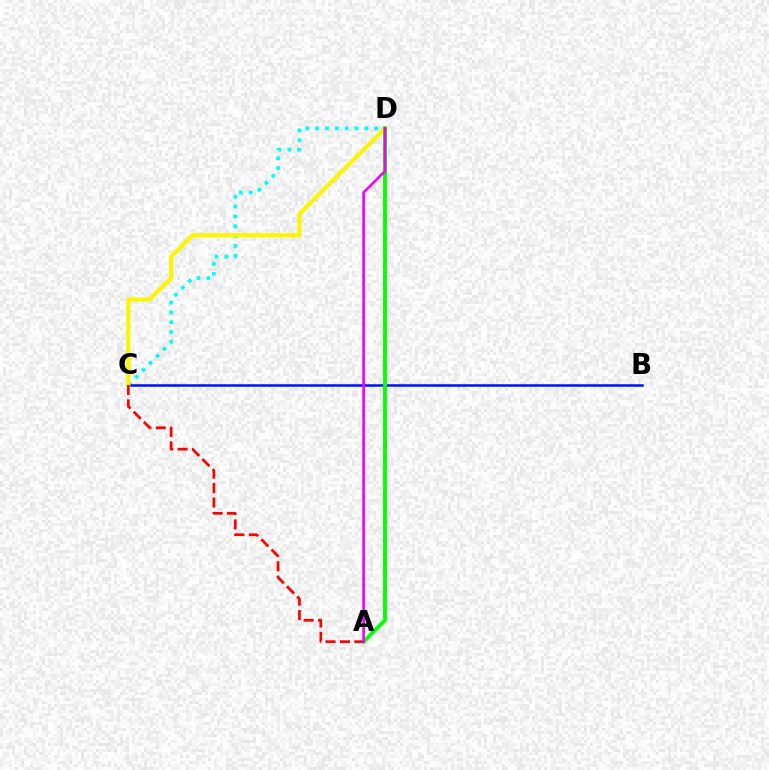{('C', 'D'): [{'color': '#00fff6', 'line_style': 'dotted', 'thickness': 2.67}, {'color': '#fcf500', 'line_style': 'solid', 'thickness': 2.98}], ('B', 'C'): [{'color': '#0010ff', 'line_style': 'solid', 'thickness': 1.81}], ('A', 'D'): [{'color': '#08ff00', 'line_style': 'solid', 'thickness': 2.83}, {'color': '#ee00ff', 'line_style': 'solid', 'thickness': 1.89}], ('A', 'C'): [{'color': '#ff0000', 'line_style': 'dashed', 'thickness': 1.96}]}